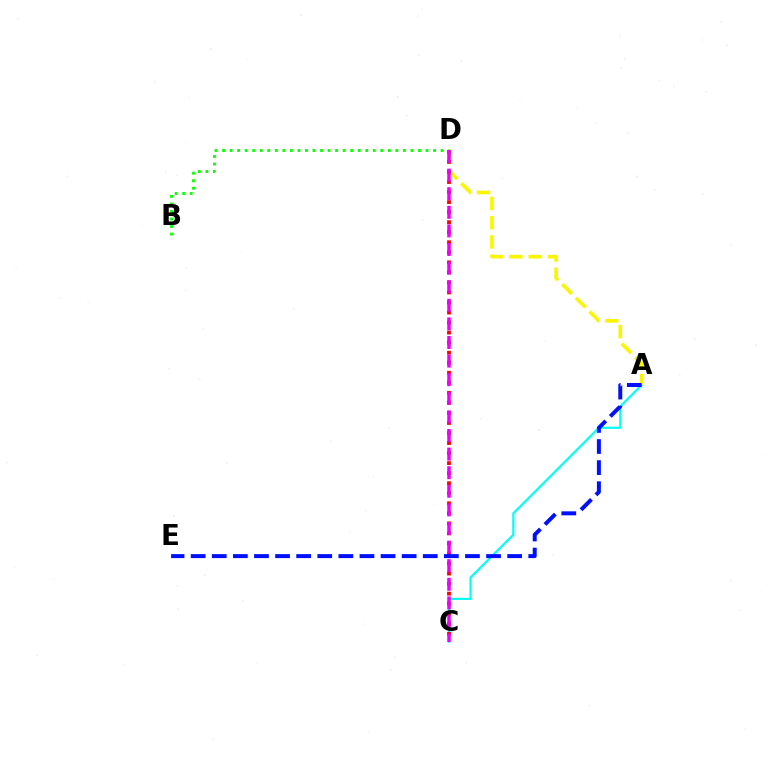{('B', 'D'): [{'color': '#08ff00', 'line_style': 'dotted', 'thickness': 2.05}], ('A', 'C'): [{'color': '#00fff6', 'line_style': 'solid', 'thickness': 1.58}], ('A', 'D'): [{'color': '#fcf500', 'line_style': 'dashed', 'thickness': 2.62}], ('C', 'D'): [{'color': '#ff0000', 'line_style': 'dotted', 'thickness': 2.73}, {'color': '#ee00ff', 'line_style': 'dashed', 'thickness': 2.53}], ('A', 'E'): [{'color': '#0010ff', 'line_style': 'dashed', 'thickness': 2.87}]}